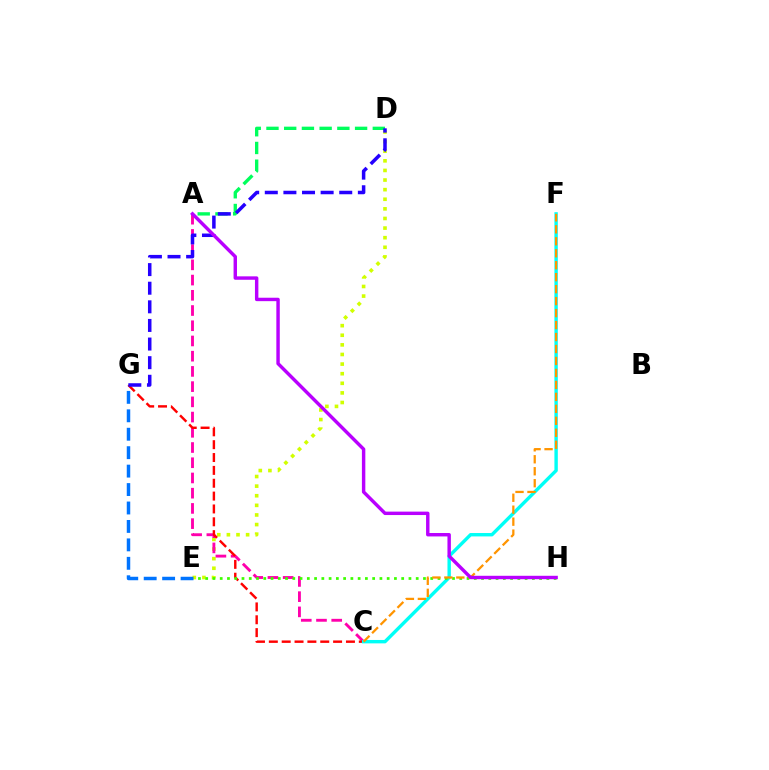{('D', 'E'): [{'color': '#d1ff00', 'line_style': 'dotted', 'thickness': 2.61}], ('A', 'C'): [{'color': '#ff00ac', 'line_style': 'dashed', 'thickness': 2.07}], ('C', 'G'): [{'color': '#ff0000', 'line_style': 'dashed', 'thickness': 1.75}], ('C', 'F'): [{'color': '#00fff6', 'line_style': 'solid', 'thickness': 2.45}, {'color': '#ff9400', 'line_style': 'dashed', 'thickness': 1.63}], ('E', 'G'): [{'color': '#0074ff', 'line_style': 'dashed', 'thickness': 2.5}], ('E', 'H'): [{'color': '#3dff00', 'line_style': 'dotted', 'thickness': 1.97}], ('A', 'D'): [{'color': '#00ff5c', 'line_style': 'dashed', 'thickness': 2.41}], ('D', 'G'): [{'color': '#2500ff', 'line_style': 'dashed', 'thickness': 2.53}], ('A', 'H'): [{'color': '#b900ff', 'line_style': 'solid', 'thickness': 2.47}]}